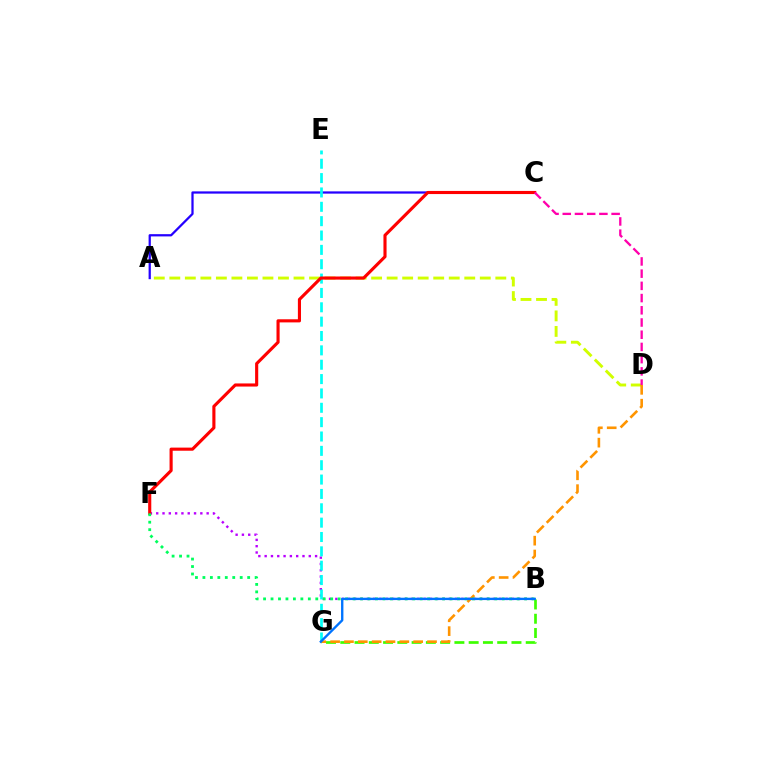{('A', 'D'): [{'color': '#d1ff00', 'line_style': 'dashed', 'thickness': 2.11}], ('B', 'G'): [{'color': '#3dff00', 'line_style': 'dashed', 'thickness': 1.94}, {'color': '#0074ff', 'line_style': 'solid', 'thickness': 1.7}], ('A', 'C'): [{'color': '#2500ff', 'line_style': 'solid', 'thickness': 1.62}], ('B', 'F'): [{'color': '#b900ff', 'line_style': 'dotted', 'thickness': 1.71}, {'color': '#00ff5c', 'line_style': 'dotted', 'thickness': 2.03}], ('E', 'G'): [{'color': '#00fff6', 'line_style': 'dashed', 'thickness': 1.95}], ('D', 'G'): [{'color': '#ff9400', 'line_style': 'dashed', 'thickness': 1.88}], ('C', 'F'): [{'color': '#ff0000', 'line_style': 'solid', 'thickness': 2.25}], ('C', 'D'): [{'color': '#ff00ac', 'line_style': 'dashed', 'thickness': 1.66}]}